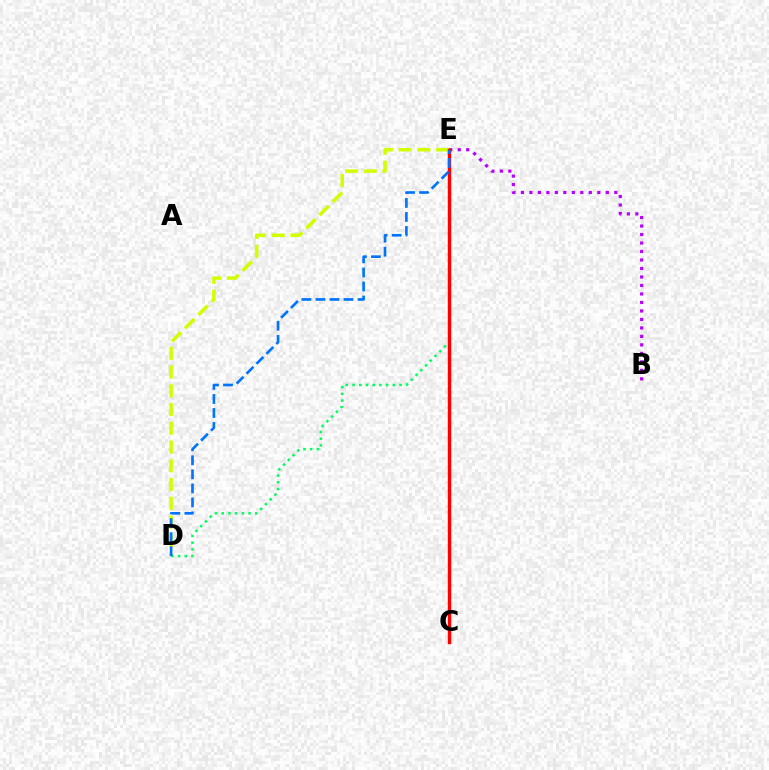{('D', 'E'): [{'color': '#d1ff00', 'line_style': 'dashed', 'thickness': 2.55}, {'color': '#00ff5c', 'line_style': 'dotted', 'thickness': 1.82}, {'color': '#0074ff', 'line_style': 'dashed', 'thickness': 1.91}], ('B', 'E'): [{'color': '#b900ff', 'line_style': 'dotted', 'thickness': 2.31}], ('C', 'E'): [{'color': '#ff0000', 'line_style': 'solid', 'thickness': 2.45}]}